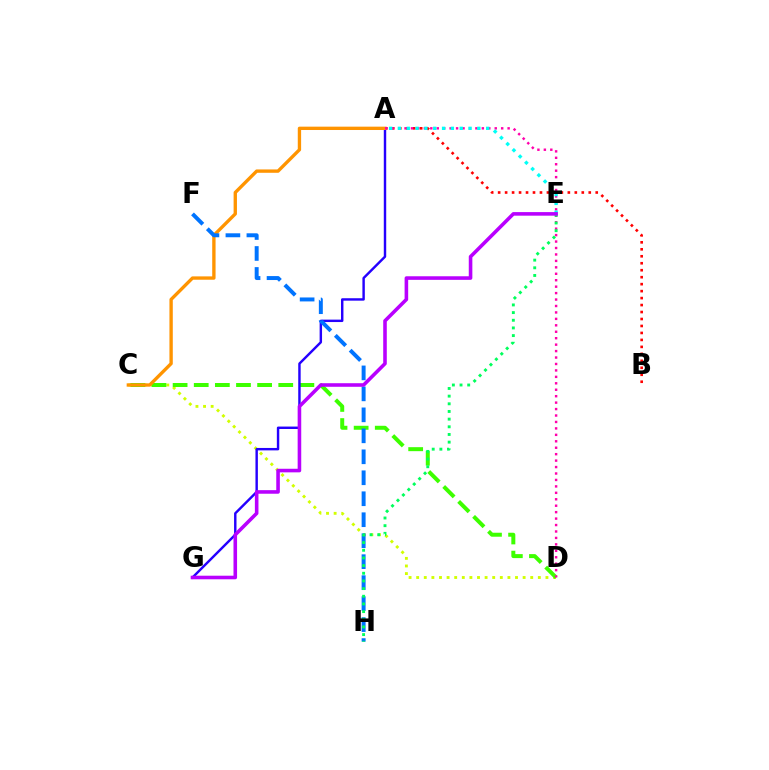{('C', 'D'): [{'color': '#d1ff00', 'line_style': 'dotted', 'thickness': 2.07}, {'color': '#3dff00', 'line_style': 'dashed', 'thickness': 2.87}], ('A', 'B'): [{'color': '#ff0000', 'line_style': 'dotted', 'thickness': 1.89}], ('A', 'G'): [{'color': '#2500ff', 'line_style': 'solid', 'thickness': 1.75}], ('A', 'C'): [{'color': '#ff9400', 'line_style': 'solid', 'thickness': 2.41}], ('A', 'D'): [{'color': '#ff00ac', 'line_style': 'dotted', 'thickness': 1.75}], ('F', 'H'): [{'color': '#0074ff', 'line_style': 'dashed', 'thickness': 2.85}], ('E', 'H'): [{'color': '#00ff5c', 'line_style': 'dotted', 'thickness': 2.08}], ('A', 'E'): [{'color': '#00fff6', 'line_style': 'dotted', 'thickness': 2.4}], ('E', 'G'): [{'color': '#b900ff', 'line_style': 'solid', 'thickness': 2.58}]}